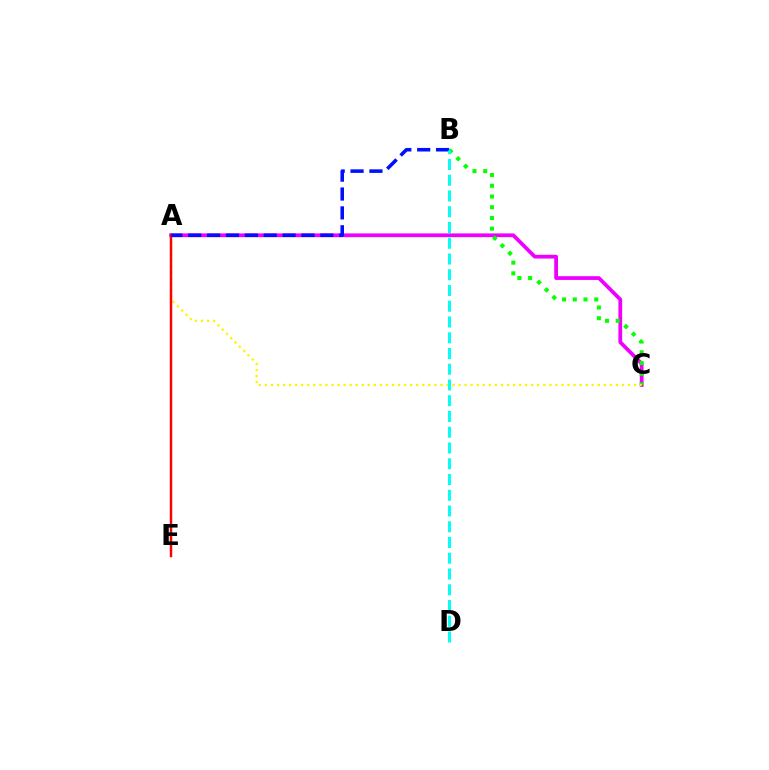{('A', 'C'): [{'color': '#ee00ff', 'line_style': 'solid', 'thickness': 2.71}, {'color': '#fcf500', 'line_style': 'dotted', 'thickness': 1.64}], ('B', 'C'): [{'color': '#08ff00', 'line_style': 'dotted', 'thickness': 2.91}], ('A', 'E'): [{'color': '#ff0000', 'line_style': 'solid', 'thickness': 1.78}], ('A', 'B'): [{'color': '#0010ff', 'line_style': 'dashed', 'thickness': 2.56}], ('B', 'D'): [{'color': '#00fff6', 'line_style': 'dashed', 'thickness': 2.14}]}